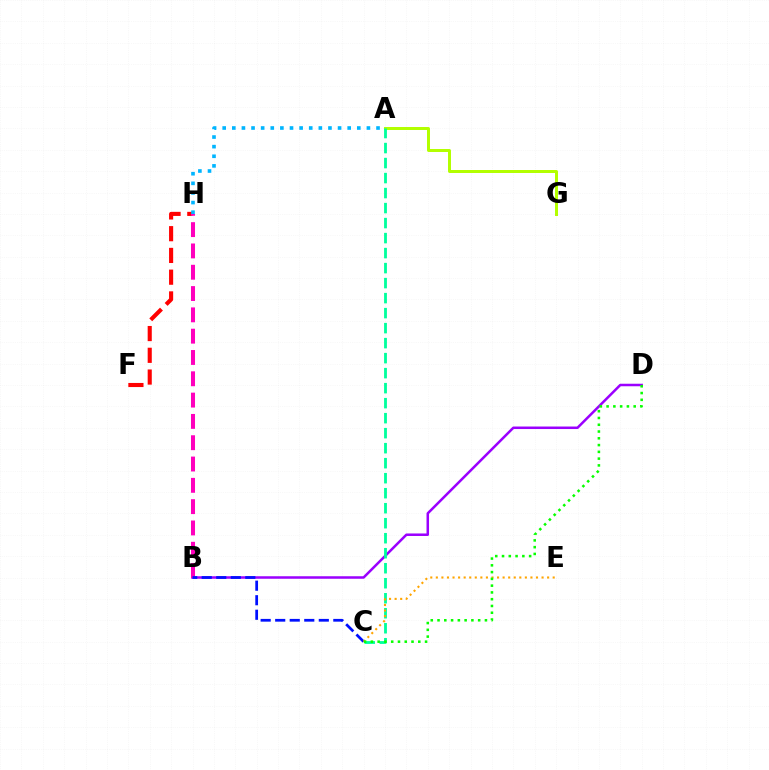{('A', 'G'): [{'color': '#b3ff00', 'line_style': 'solid', 'thickness': 2.15}], ('F', 'H'): [{'color': '#ff0000', 'line_style': 'dashed', 'thickness': 2.95}], ('B', 'D'): [{'color': '#9b00ff', 'line_style': 'solid', 'thickness': 1.81}], ('B', 'H'): [{'color': '#ff00bd', 'line_style': 'dashed', 'thickness': 2.89}], ('A', 'H'): [{'color': '#00b5ff', 'line_style': 'dotted', 'thickness': 2.61}], ('B', 'C'): [{'color': '#0010ff', 'line_style': 'dashed', 'thickness': 1.97}], ('A', 'C'): [{'color': '#00ff9d', 'line_style': 'dashed', 'thickness': 2.04}], ('C', 'E'): [{'color': '#ffa500', 'line_style': 'dotted', 'thickness': 1.51}], ('C', 'D'): [{'color': '#08ff00', 'line_style': 'dotted', 'thickness': 1.84}]}